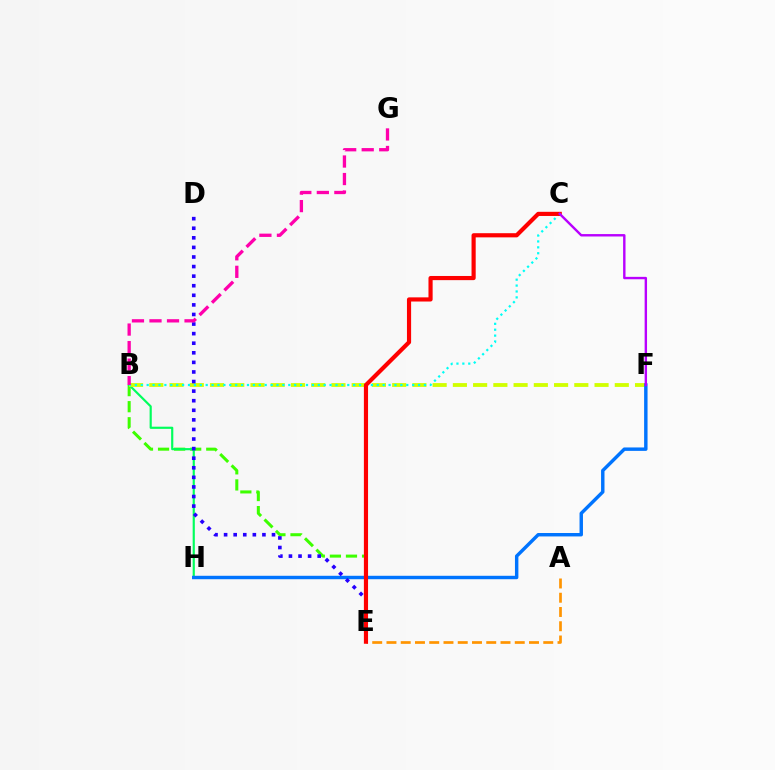{('B', 'E'): [{'color': '#3dff00', 'line_style': 'dashed', 'thickness': 2.18}], ('B', 'H'): [{'color': '#00ff5c', 'line_style': 'solid', 'thickness': 1.56}], ('B', 'F'): [{'color': '#d1ff00', 'line_style': 'dashed', 'thickness': 2.75}], ('F', 'H'): [{'color': '#0074ff', 'line_style': 'solid', 'thickness': 2.47}], ('B', 'C'): [{'color': '#00fff6', 'line_style': 'dotted', 'thickness': 1.6}], ('D', 'E'): [{'color': '#2500ff', 'line_style': 'dotted', 'thickness': 2.6}], ('A', 'E'): [{'color': '#ff9400', 'line_style': 'dashed', 'thickness': 1.94}], ('C', 'E'): [{'color': '#ff0000', 'line_style': 'solid', 'thickness': 3.0}], ('B', 'G'): [{'color': '#ff00ac', 'line_style': 'dashed', 'thickness': 2.38}], ('C', 'F'): [{'color': '#b900ff', 'line_style': 'solid', 'thickness': 1.73}]}